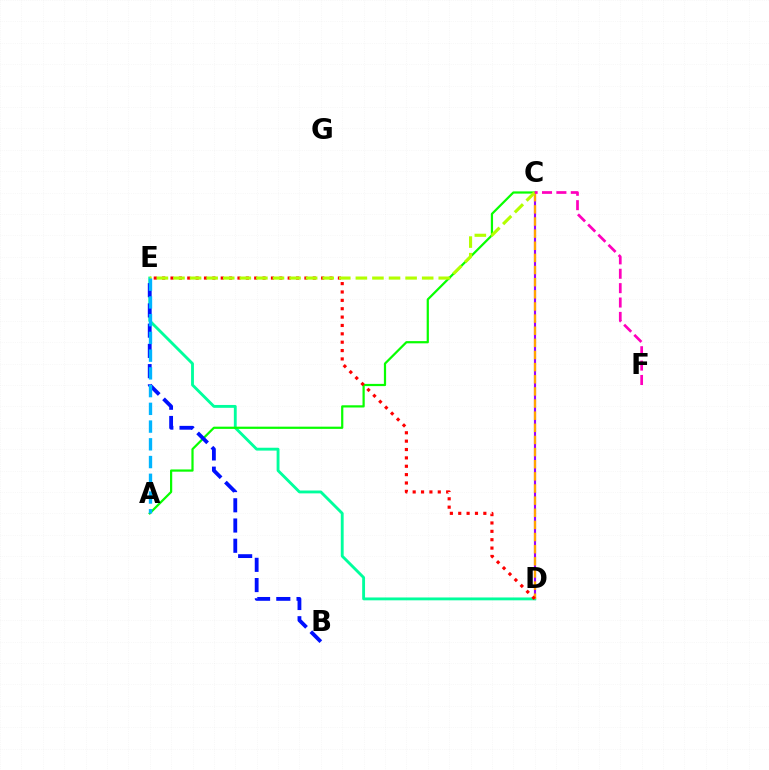{('C', 'D'): [{'color': '#9b00ff', 'line_style': 'solid', 'thickness': 1.54}, {'color': '#ffa500', 'line_style': 'dashed', 'thickness': 1.65}], ('D', 'E'): [{'color': '#00ff9d', 'line_style': 'solid', 'thickness': 2.06}, {'color': '#ff0000', 'line_style': 'dotted', 'thickness': 2.27}], ('A', 'C'): [{'color': '#08ff00', 'line_style': 'solid', 'thickness': 1.6}], ('B', 'E'): [{'color': '#0010ff', 'line_style': 'dashed', 'thickness': 2.75}], ('C', 'E'): [{'color': '#b3ff00', 'line_style': 'dashed', 'thickness': 2.25}], ('A', 'E'): [{'color': '#00b5ff', 'line_style': 'dashed', 'thickness': 2.41}], ('C', 'F'): [{'color': '#ff00bd', 'line_style': 'dashed', 'thickness': 1.95}]}